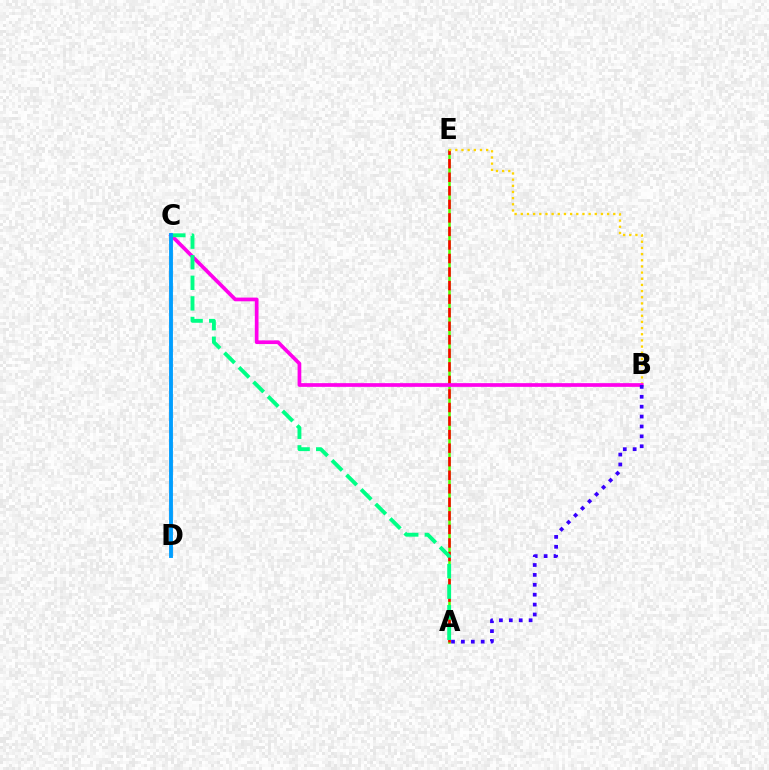{('A', 'E'): [{'color': '#4fff00', 'line_style': 'solid', 'thickness': 1.81}, {'color': '#ff0000', 'line_style': 'dashed', 'thickness': 1.84}], ('B', 'E'): [{'color': '#ffd500', 'line_style': 'dotted', 'thickness': 1.68}], ('B', 'C'): [{'color': '#ff00ed', 'line_style': 'solid', 'thickness': 2.67}], ('A', 'C'): [{'color': '#00ff86', 'line_style': 'dashed', 'thickness': 2.8}], ('C', 'D'): [{'color': '#009eff', 'line_style': 'solid', 'thickness': 2.78}], ('A', 'B'): [{'color': '#3700ff', 'line_style': 'dotted', 'thickness': 2.69}]}